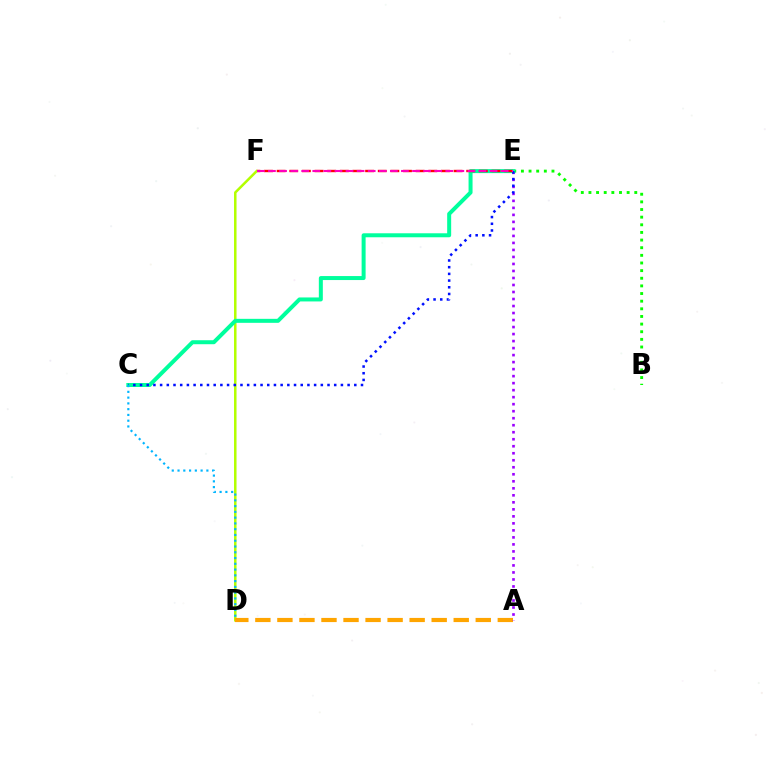{('B', 'E'): [{'color': '#08ff00', 'line_style': 'dotted', 'thickness': 2.08}], ('D', 'F'): [{'color': '#b3ff00', 'line_style': 'solid', 'thickness': 1.81}], ('A', 'D'): [{'color': '#ffa500', 'line_style': 'dashed', 'thickness': 2.99}], ('A', 'E'): [{'color': '#9b00ff', 'line_style': 'dotted', 'thickness': 1.9}], ('C', 'E'): [{'color': '#00ff9d', 'line_style': 'solid', 'thickness': 2.88}, {'color': '#0010ff', 'line_style': 'dotted', 'thickness': 1.82}], ('C', 'D'): [{'color': '#00b5ff', 'line_style': 'dotted', 'thickness': 1.57}], ('E', 'F'): [{'color': '#ff0000', 'line_style': 'dashed', 'thickness': 1.72}, {'color': '#ff00bd', 'line_style': 'dashed', 'thickness': 1.51}]}